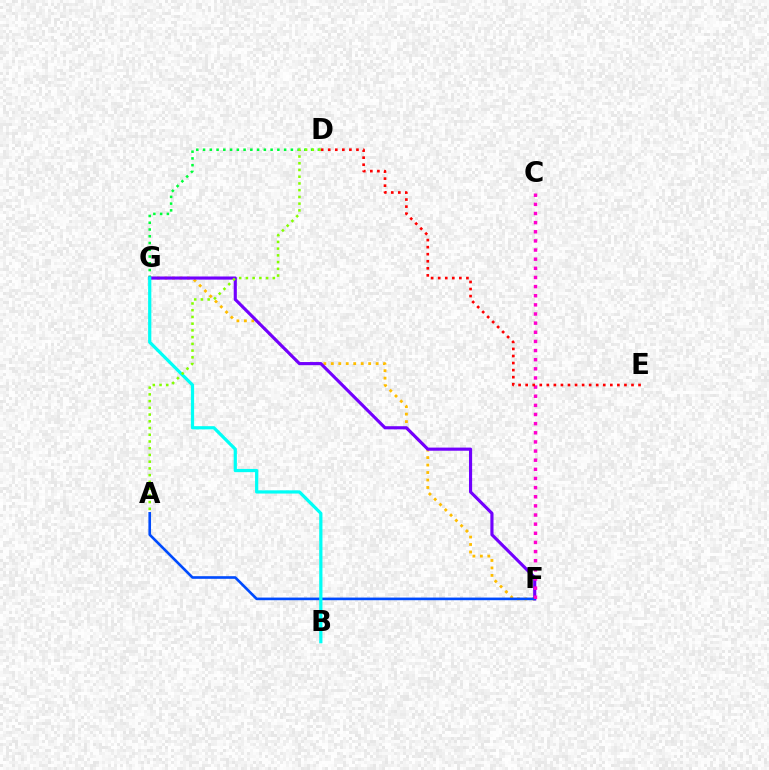{('F', 'G'): [{'color': '#ffbd00', 'line_style': 'dotted', 'thickness': 2.03}, {'color': '#7200ff', 'line_style': 'solid', 'thickness': 2.26}], ('D', 'G'): [{'color': '#00ff39', 'line_style': 'dotted', 'thickness': 1.84}], ('A', 'F'): [{'color': '#004bff', 'line_style': 'solid', 'thickness': 1.9}], ('C', 'F'): [{'color': '#ff00cf', 'line_style': 'dotted', 'thickness': 2.48}], ('B', 'G'): [{'color': '#00fff6', 'line_style': 'solid', 'thickness': 2.32}], ('D', 'E'): [{'color': '#ff0000', 'line_style': 'dotted', 'thickness': 1.92}], ('A', 'D'): [{'color': '#84ff00', 'line_style': 'dotted', 'thickness': 1.83}]}